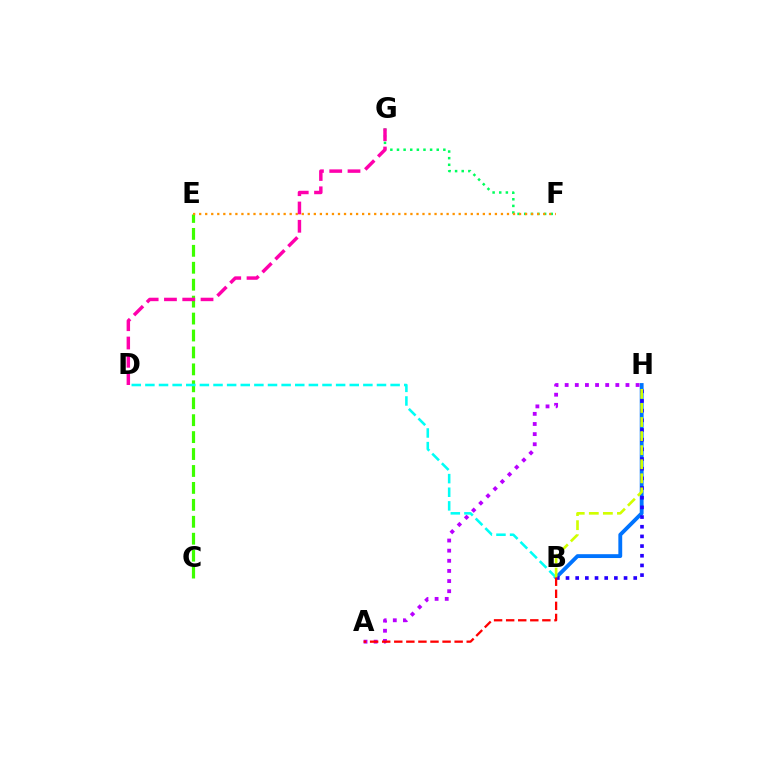{('C', 'E'): [{'color': '#3dff00', 'line_style': 'dashed', 'thickness': 2.3}], ('F', 'G'): [{'color': '#00ff5c', 'line_style': 'dotted', 'thickness': 1.8}], ('B', 'H'): [{'color': '#0074ff', 'line_style': 'solid', 'thickness': 2.77}, {'color': '#2500ff', 'line_style': 'dotted', 'thickness': 2.63}, {'color': '#d1ff00', 'line_style': 'dashed', 'thickness': 1.91}], ('A', 'H'): [{'color': '#b900ff', 'line_style': 'dotted', 'thickness': 2.75}], ('E', 'F'): [{'color': '#ff9400', 'line_style': 'dotted', 'thickness': 1.64}], ('D', 'G'): [{'color': '#ff00ac', 'line_style': 'dashed', 'thickness': 2.48}], ('B', 'D'): [{'color': '#00fff6', 'line_style': 'dashed', 'thickness': 1.85}], ('A', 'B'): [{'color': '#ff0000', 'line_style': 'dashed', 'thickness': 1.64}]}